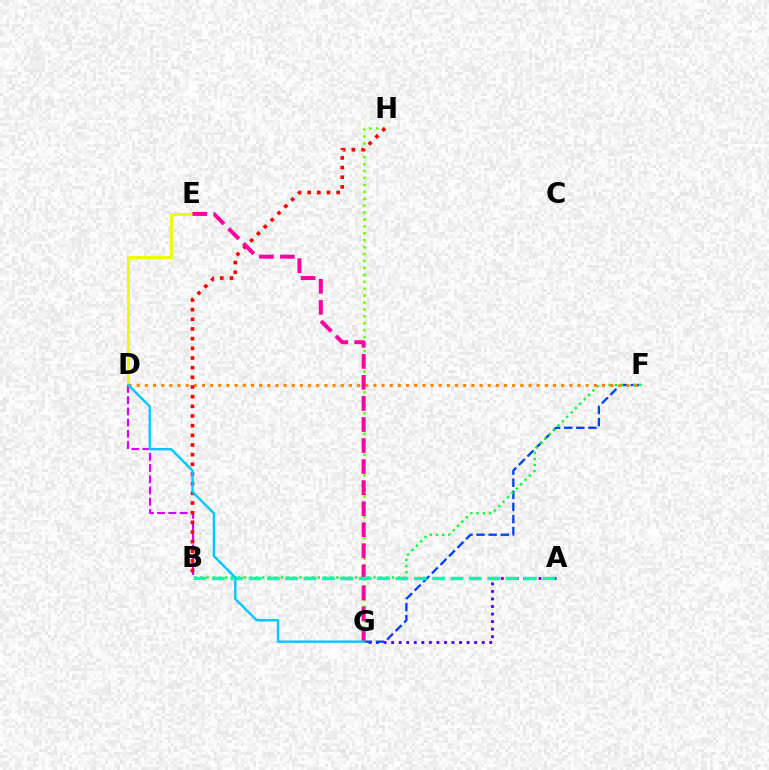{('D', 'E'): [{'color': '#eeff00', 'line_style': 'solid', 'thickness': 2.17}], ('A', 'G'): [{'color': '#4f00ff', 'line_style': 'dotted', 'thickness': 2.05}], ('B', 'D'): [{'color': '#d600ff', 'line_style': 'dashed', 'thickness': 1.53}], ('F', 'G'): [{'color': '#003fff', 'line_style': 'dashed', 'thickness': 1.65}], ('B', 'F'): [{'color': '#00ff27', 'line_style': 'dotted', 'thickness': 1.68}], ('D', 'F'): [{'color': '#ff8800', 'line_style': 'dotted', 'thickness': 2.22}], ('G', 'H'): [{'color': '#66ff00', 'line_style': 'dotted', 'thickness': 1.88}], ('B', 'H'): [{'color': '#ff0000', 'line_style': 'dotted', 'thickness': 2.63}], ('E', 'G'): [{'color': '#ff00a0', 'line_style': 'dashed', 'thickness': 2.86}], ('A', 'B'): [{'color': '#00ffaf', 'line_style': 'dashed', 'thickness': 2.49}], ('D', 'G'): [{'color': '#00c7ff', 'line_style': 'solid', 'thickness': 1.72}]}